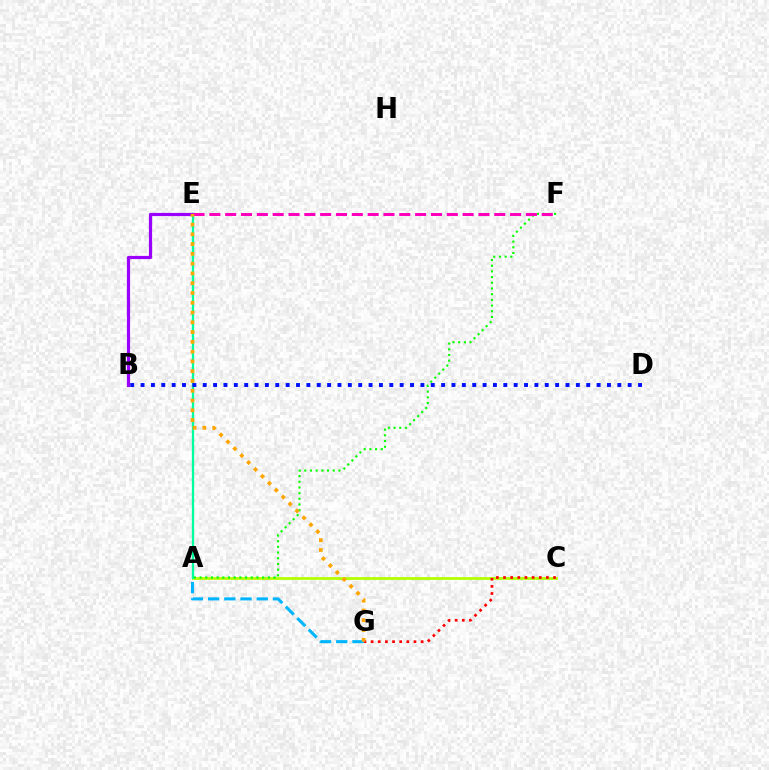{('A', 'C'): [{'color': '#b3ff00', 'line_style': 'solid', 'thickness': 2.01}], ('C', 'G'): [{'color': '#ff0000', 'line_style': 'dotted', 'thickness': 1.94}], ('A', 'E'): [{'color': '#00ff9d', 'line_style': 'solid', 'thickness': 1.66}], ('A', 'G'): [{'color': '#00b5ff', 'line_style': 'dashed', 'thickness': 2.2}], ('A', 'F'): [{'color': '#08ff00', 'line_style': 'dotted', 'thickness': 1.55}], ('B', 'D'): [{'color': '#0010ff', 'line_style': 'dotted', 'thickness': 2.82}], ('B', 'E'): [{'color': '#9b00ff', 'line_style': 'solid', 'thickness': 2.29}], ('E', 'F'): [{'color': '#ff00bd', 'line_style': 'dashed', 'thickness': 2.15}], ('E', 'G'): [{'color': '#ffa500', 'line_style': 'dotted', 'thickness': 2.66}]}